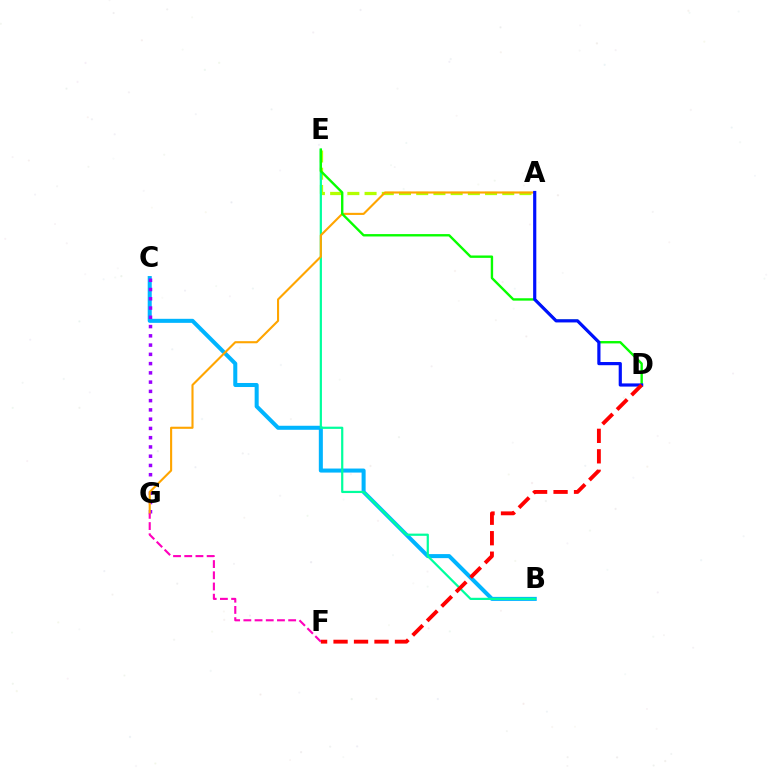{('B', 'C'): [{'color': '#00b5ff', 'line_style': 'solid', 'thickness': 2.9}], ('C', 'G'): [{'color': '#9b00ff', 'line_style': 'dotted', 'thickness': 2.52}], ('A', 'E'): [{'color': '#b3ff00', 'line_style': 'dashed', 'thickness': 2.34}], ('B', 'E'): [{'color': '#00ff9d', 'line_style': 'solid', 'thickness': 1.59}], ('A', 'G'): [{'color': '#ffa500', 'line_style': 'solid', 'thickness': 1.52}], ('D', 'E'): [{'color': '#08ff00', 'line_style': 'solid', 'thickness': 1.72}], ('F', 'G'): [{'color': '#ff00bd', 'line_style': 'dashed', 'thickness': 1.52}], ('A', 'D'): [{'color': '#0010ff', 'line_style': 'solid', 'thickness': 2.29}], ('D', 'F'): [{'color': '#ff0000', 'line_style': 'dashed', 'thickness': 2.78}]}